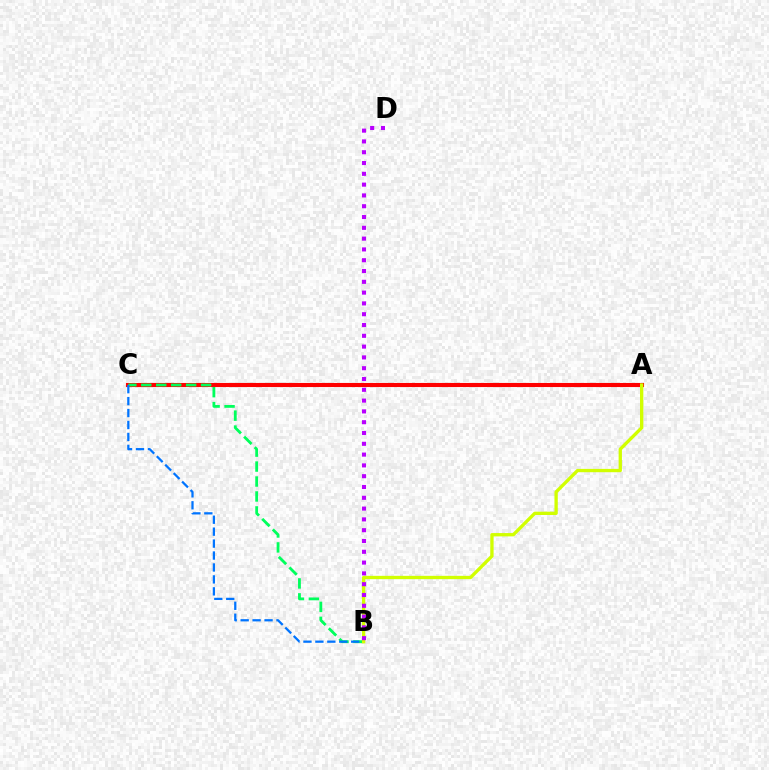{('A', 'C'): [{'color': '#ff0000', 'line_style': 'solid', 'thickness': 2.95}], ('B', 'C'): [{'color': '#00ff5c', 'line_style': 'dashed', 'thickness': 2.03}, {'color': '#0074ff', 'line_style': 'dashed', 'thickness': 1.62}], ('A', 'B'): [{'color': '#d1ff00', 'line_style': 'solid', 'thickness': 2.39}], ('B', 'D'): [{'color': '#b900ff', 'line_style': 'dotted', 'thickness': 2.93}]}